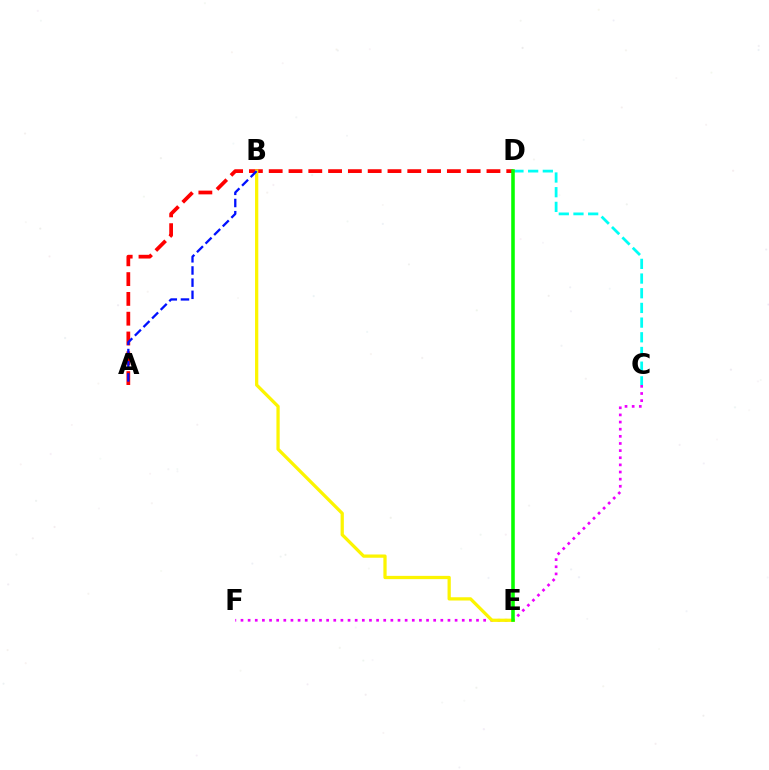{('C', 'F'): [{'color': '#ee00ff', 'line_style': 'dotted', 'thickness': 1.94}], ('A', 'D'): [{'color': '#ff0000', 'line_style': 'dashed', 'thickness': 2.69}], ('B', 'E'): [{'color': '#fcf500', 'line_style': 'solid', 'thickness': 2.34}], ('C', 'D'): [{'color': '#00fff6', 'line_style': 'dashed', 'thickness': 1.99}], ('A', 'B'): [{'color': '#0010ff', 'line_style': 'dashed', 'thickness': 1.65}], ('D', 'E'): [{'color': '#08ff00', 'line_style': 'solid', 'thickness': 2.57}]}